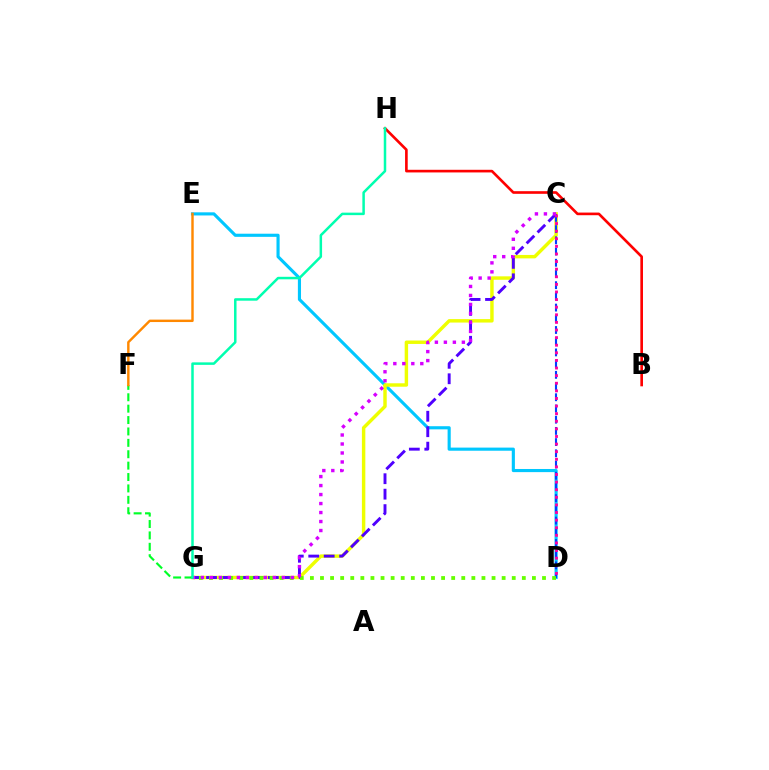{('D', 'E'): [{'color': '#00c7ff', 'line_style': 'solid', 'thickness': 2.25}], ('C', 'G'): [{'color': '#eeff00', 'line_style': 'solid', 'thickness': 2.48}, {'color': '#4f00ff', 'line_style': 'dashed', 'thickness': 2.1}, {'color': '#d600ff', 'line_style': 'dotted', 'thickness': 2.44}], ('B', 'H'): [{'color': '#ff0000', 'line_style': 'solid', 'thickness': 1.9}], ('C', 'D'): [{'color': '#003fff', 'line_style': 'dashed', 'thickness': 1.52}, {'color': '#ff00a0', 'line_style': 'dotted', 'thickness': 2.07}], ('D', 'G'): [{'color': '#66ff00', 'line_style': 'dotted', 'thickness': 2.74}], ('F', 'G'): [{'color': '#00ff27', 'line_style': 'dashed', 'thickness': 1.55}], ('G', 'H'): [{'color': '#00ffaf', 'line_style': 'solid', 'thickness': 1.8}], ('E', 'F'): [{'color': '#ff8800', 'line_style': 'solid', 'thickness': 1.75}]}